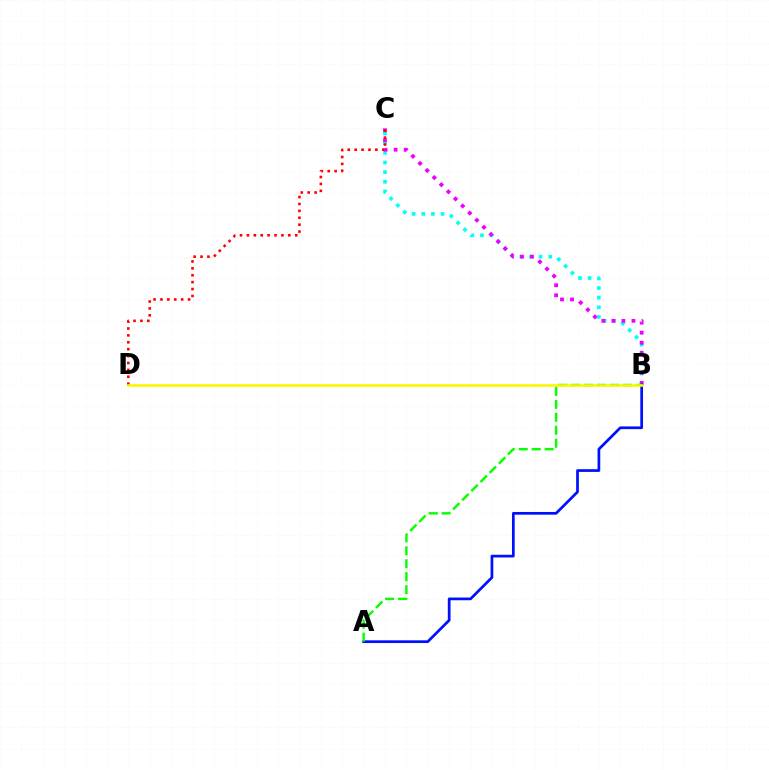{('B', 'C'): [{'color': '#00fff6', 'line_style': 'dotted', 'thickness': 2.62}, {'color': '#ee00ff', 'line_style': 'dotted', 'thickness': 2.73}], ('A', 'B'): [{'color': '#0010ff', 'line_style': 'solid', 'thickness': 1.96}, {'color': '#08ff00', 'line_style': 'dashed', 'thickness': 1.76}], ('C', 'D'): [{'color': '#ff0000', 'line_style': 'dotted', 'thickness': 1.88}], ('B', 'D'): [{'color': '#fcf500', 'line_style': 'solid', 'thickness': 1.87}]}